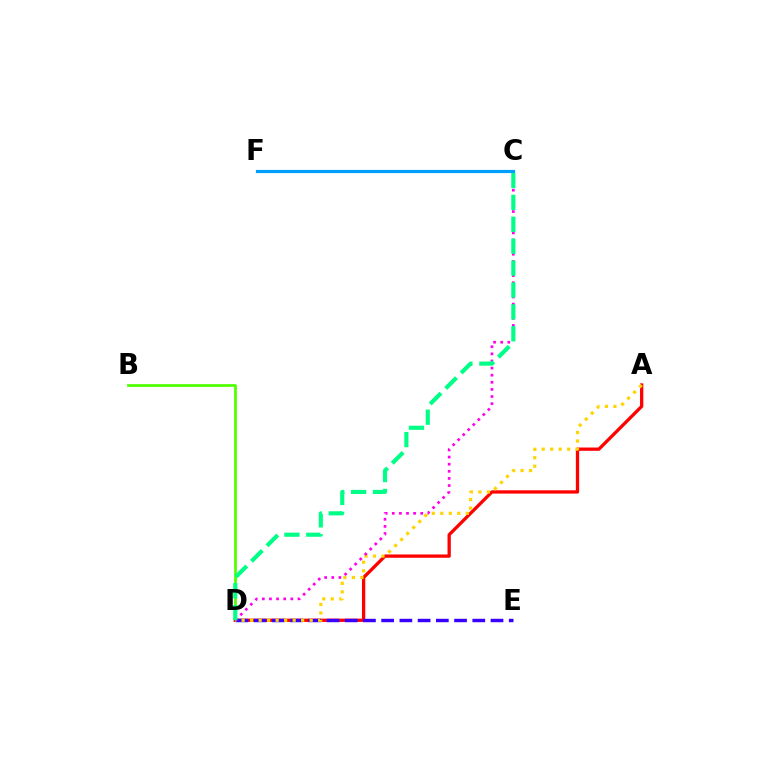{('B', 'D'): [{'color': '#4fff00', 'line_style': 'solid', 'thickness': 1.98}], ('A', 'D'): [{'color': '#ff0000', 'line_style': 'solid', 'thickness': 2.37}, {'color': '#ffd500', 'line_style': 'dotted', 'thickness': 2.31}], ('D', 'E'): [{'color': '#3700ff', 'line_style': 'dashed', 'thickness': 2.48}], ('C', 'D'): [{'color': '#ff00ed', 'line_style': 'dotted', 'thickness': 1.93}, {'color': '#00ff86', 'line_style': 'dashed', 'thickness': 2.97}], ('C', 'F'): [{'color': '#009eff', 'line_style': 'solid', 'thickness': 2.29}]}